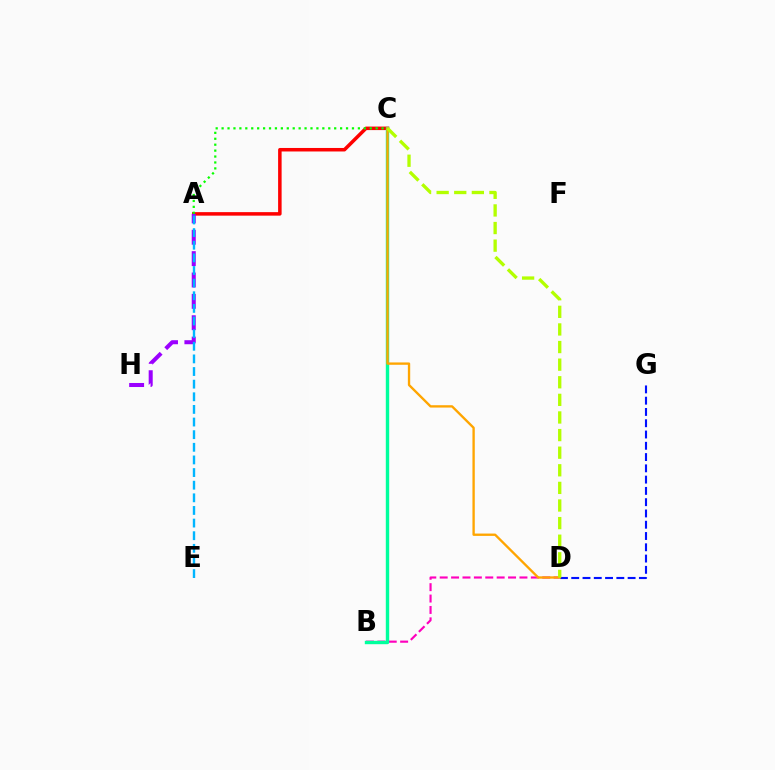{('A', 'C'): [{'color': '#ff0000', 'line_style': 'solid', 'thickness': 2.53}, {'color': '#08ff00', 'line_style': 'dotted', 'thickness': 1.61}], ('A', 'H'): [{'color': '#9b00ff', 'line_style': 'dashed', 'thickness': 2.9}], ('B', 'D'): [{'color': '#ff00bd', 'line_style': 'dashed', 'thickness': 1.55}], ('A', 'E'): [{'color': '#00b5ff', 'line_style': 'dashed', 'thickness': 1.72}], ('D', 'G'): [{'color': '#0010ff', 'line_style': 'dashed', 'thickness': 1.53}], ('B', 'C'): [{'color': '#00ff9d', 'line_style': 'solid', 'thickness': 2.44}], ('C', 'D'): [{'color': '#ffa500', 'line_style': 'solid', 'thickness': 1.69}, {'color': '#b3ff00', 'line_style': 'dashed', 'thickness': 2.39}]}